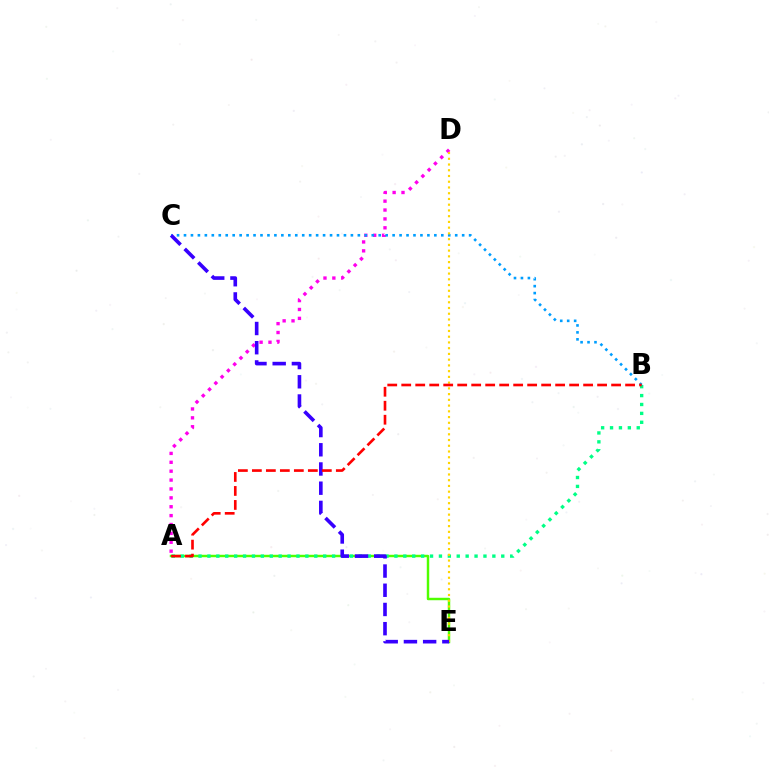{('A', 'E'): [{'color': '#4fff00', 'line_style': 'solid', 'thickness': 1.77}], ('A', 'B'): [{'color': '#00ff86', 'line_style': 'dotted', 'thickness': 2.42}, {'color': '#ff0000', 'line_style': 'dashed', 'thickness': 1.9}], ('A', 'D'): [{'color': '#ff00ed', 'line_style': 'dotted', 'thickness': 2.41}], ('B', 'C'): [{'color': '#009eff', 'line_style': 'dotted', 'thickness': 1.89}], ('D', 'E'): [{'color': '#ffd500', 'line_style': 'dotted', 'thickness': 1.56}], ('C', 'E'): [{'color': '#3700ff', 'line_style': 'dashed', 'thickness': 2.61}]}